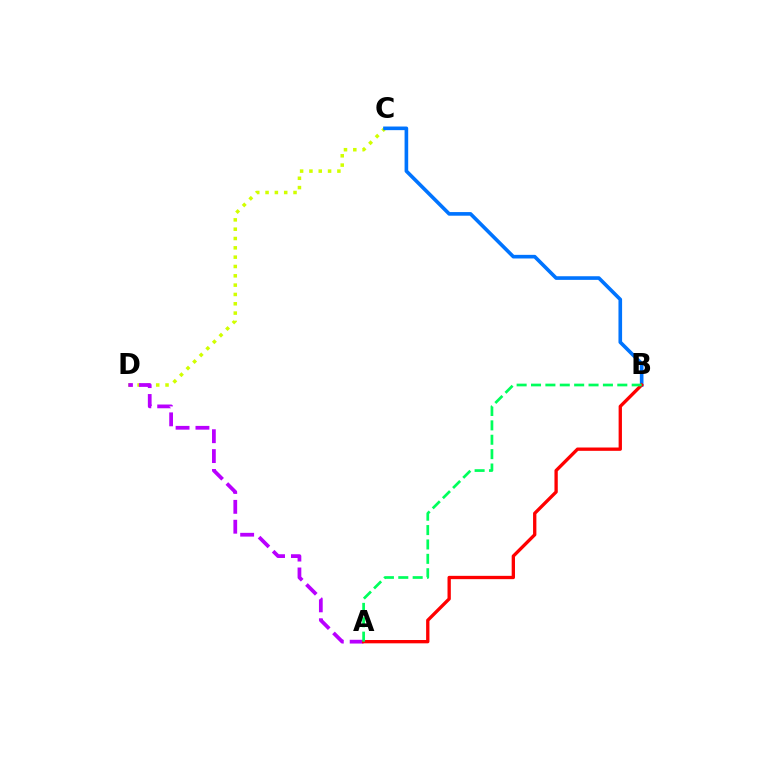{('C', 'D'): [{'color': '#d1ff00', 'line_style': 'dotted', 'thickness': 2.53}], ('A', 'D'): [{'color': '#b900ff', 'line_style': 'dashed', 'thickness': 2.7}], ('B', 'C'): [{'color': '#0074ff', 'line_style': 'solid', 'thickness': 2.61}], ('A', 'B'): [{'color': '#ff0000', 'line_style': 'solid', 'thickness': 2.39}, {'color': '#00ff5c', 'line_style': 'dashed', 'thickness': 1.95}]}